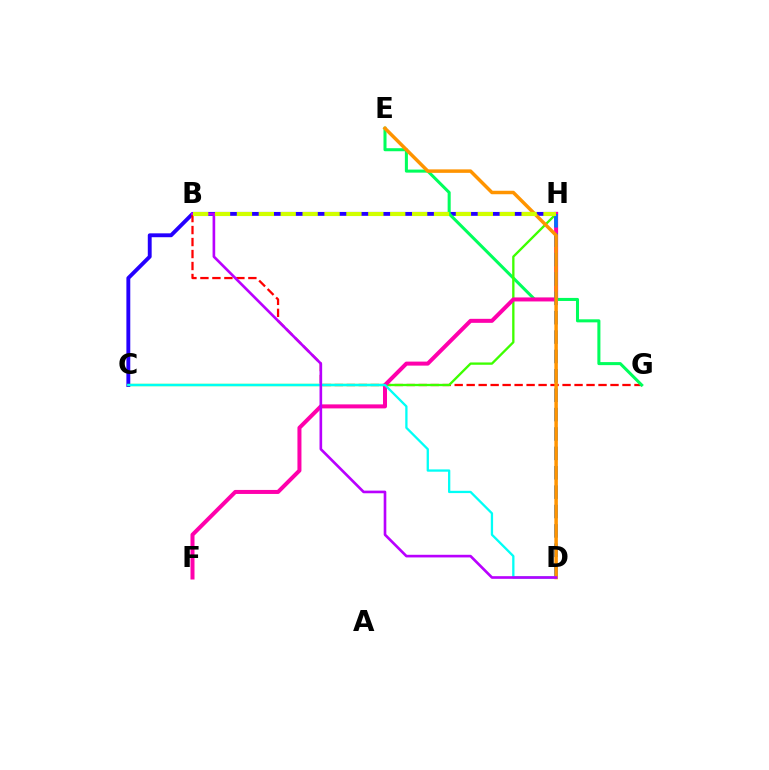{('C', 'H'): [{'color': '#2500ff', 'line_style': 'solid', 'thickness': 2.79}, {'color': '#3dff00', 'line_style': 'solid', 'thickness': 1.67}], ('B', 'G'): [{'color': '#ff0000', 'line_style': 'dashed', 'thickness': 1.63}], ('E', 'G'): [{'color': '#00ff5c', 'line_style': 'solid', 'thickness': 2.19}], ('F', 'H'): [{'color': '#ff00ac', 'line_style': 'solid', 'thickness': 2.89}], ('C', 'D'): [{'color': '#00fff6', 'line_style': 'solid', 'thickness': 1.65}], ('D', 'H'): [{'color': '#0074ff', 'line_style': 'dashed', 'thickness': 2.63}], ('D', 'E'): [{'color': '#ff9400', 'line_style': 'solid', 'thickness': 2.51}], ('B', 'D'): [{'color': '#b900ff', 'line_style': 'solid', 'thickness': 1.9}], ('B', 'H'): [{'color': '#d1ff00', 'line_style': 'dashed', 'thickness': 2.97}]}